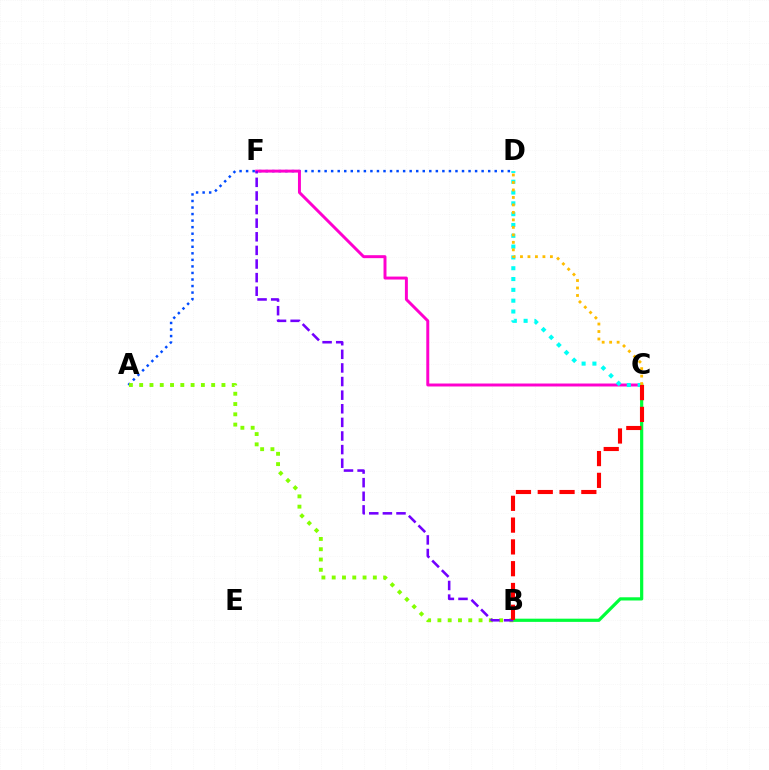{('A', 'D'): [{'color': '#004bff', 'line_style': 'dotted', 'thickness': 1.78}], ('C', 'F'): [{'color': '#ff00cf', 'line_style': 'solid', 'thickness': 2.13}], ('B', 'C'): [{'color': '#00ff39', 'line_style': 'solid', 'thickness': 2.31}, {'color': '#ff0000', 'line_style': 'dashed', 'thickness': 2.96}], ('C', 'D'): [{'color': '#00fff6', 'line_style': 'dotted', 'thickness': 2.94}, {'color': '#ffbd00', 'line_style': 'dotted', 'thickness': 2.03}], ('A', 'B'): [{'color': '#84ff00', 'line_style': 'dotted', 'thickness': 2.79}], ('B', 'F'): [{'color': '#7200ff', 'line_style': 'dashed', 'thickness': 1.85}]}